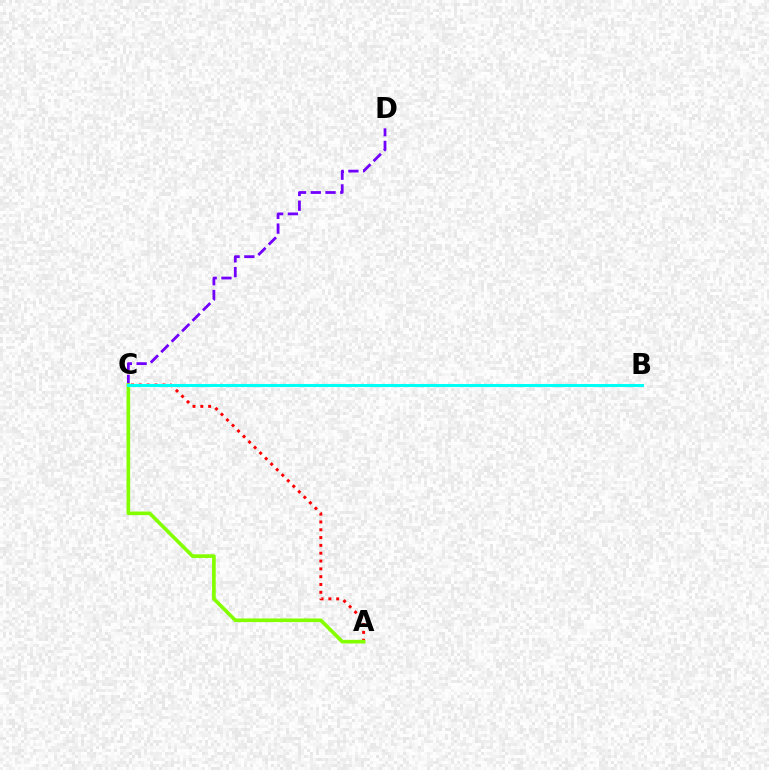{('A', 'C'): [{'color': '#ff0000', 'line_style': 'dotted', 'thickness': 2.12}, {'color': '#84ff00', 'line_style': 'solid', 'thickness': 2.62}], ('C', 'D'): [{'color': '#7200ff', 'line_style': 'dashed', 'thickness': 2.0}], ('B', 'C'): [{'color': '#00fff6', 'line_style': 'solid', 'thickness': 2.19}]}